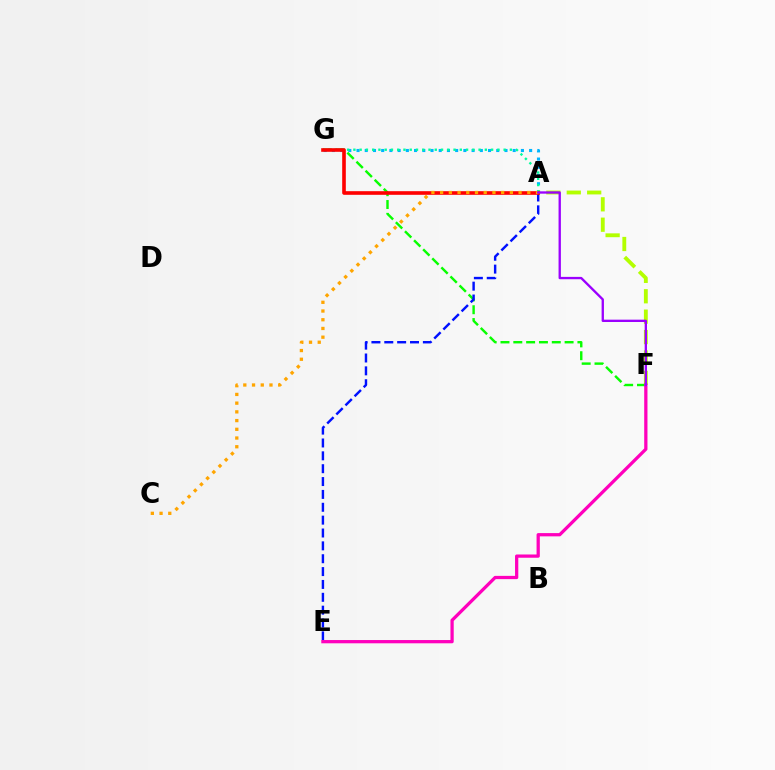{('A', 'G'): [{'color': '#00b5ff', 'line_style': 'dotted', 'thickness': 2.23}, {'color': '#00ff9d', 'line_style': 'dotted', 'thickness': 1.7}, {'color': '#ff0000', 'line_style': 'solid', 'thickness': 2.61}], ('A', 'F'): [{'color': '#b3ff00', 'line_style': 'dashed', 'thickness': 2.77}, {'color': '#9b00ff', 'line_style': 'solid', 'thickness': 1.68}], ('F', 'G'): [{'color': '#08ff00', 'line_style': 'dashed', 'thickness': 1.74}], ('A', 'E'): [{'color': '#0010ff', 'line_style': 'dashed', 'thickness': 1.75}], ('E', 'F'): [{'color': '#ff00bd', 'line_style': 'solid', 'thickness': 2.35}], ('A', 'C'): [{'color': '#ffa500', 'line_style': 'dotted', 'thickness': 2.37}]}